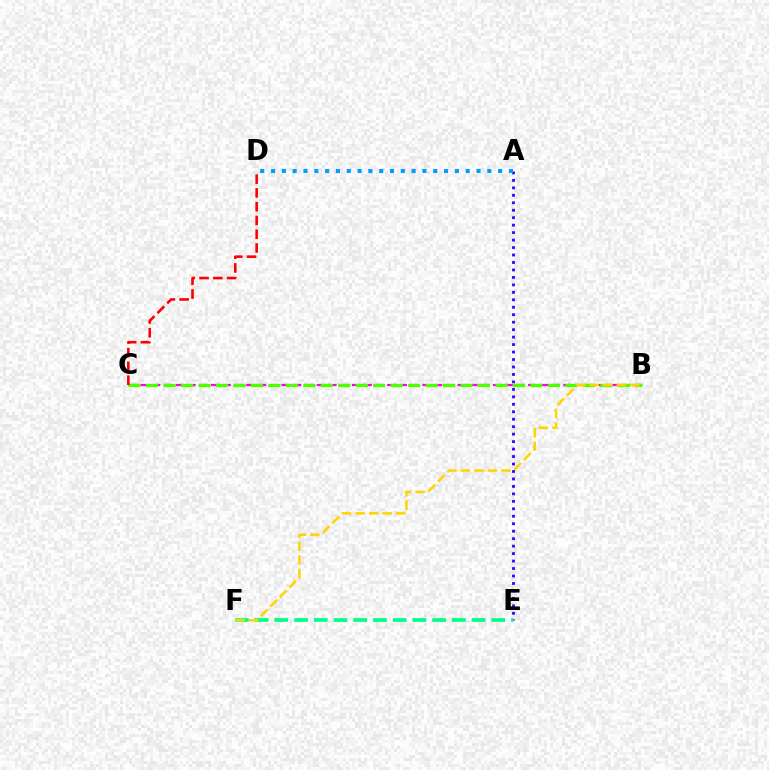{('B', 'C'): [{'color': '#ff00ed', 'line_style': 'dashed', 'thickness': 1.6}, {'color': '#4fff00', 'line_style': 'dashed', 'thickness': 2.37}], ('A', 'E'): [{'color': '#3700ff', 'line_style': 'dotted', 'thickness': 2.03}], ('A', 'D'): [{'color': '#009eff', 'line_style': 'dotted', 'thickness': 2.94}], ('E', 'F'): [{'color': '#00ff86', 'line_style': 'dashed', 'thickness': 2.68}], ('B', 'F'): [{'color': '#ffd500', 'line_style': 'dashed', 'thickness': 1.84}], ('C', 'D'): [{'color': '#ff0000', 'line_style': 'dashed', 'thickness': 1.87}]}